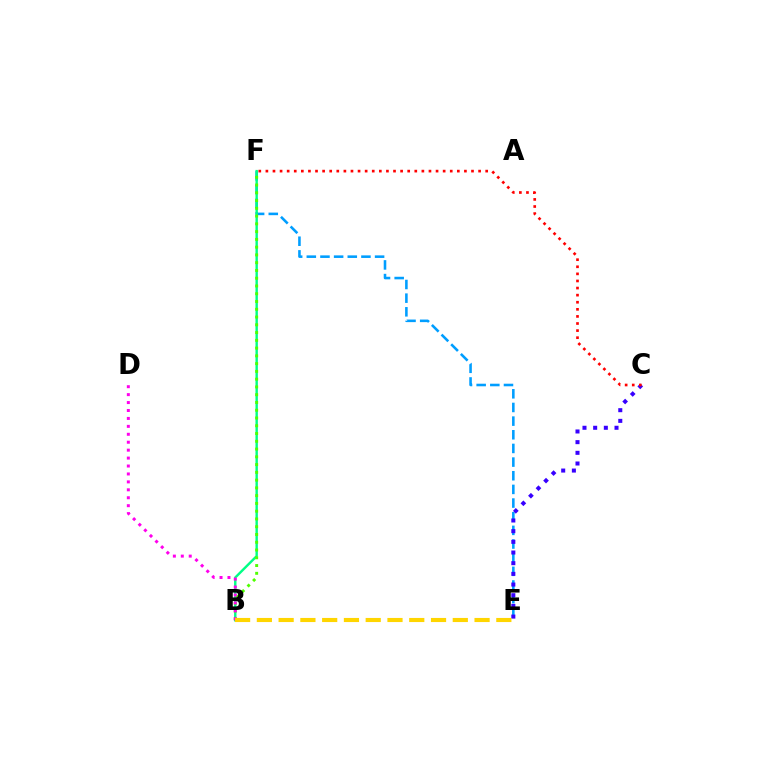{('E', 'F'): [{'color': '#009eff', 'line_style': 'dashed', 'thickness': 1.86}], ('C', 'E'): [{'color': '#3700ff', 'line_style': 'dotted', 'thickness': 2.9}], ('C', 'F'): [{'color': '#ff0000', 'line_style': 'dotted', 'thickness': 1.93}], ('B', 'F'): [{'color': '#00ff86', 'line_style': 'solid', 'thickness': 1.74}, {'color': '#4fff00', 'line_style': 'dotted', 'thickness': 2.11}], ('B', 'D'): [{'color': '#ff00ed', 'line_style': 'dotted', 'thickness': 2.16}], ('B', 'E'): [{'color': '#ffd500', 'line_style': 'dashed', 'thickness': 2.96}]}